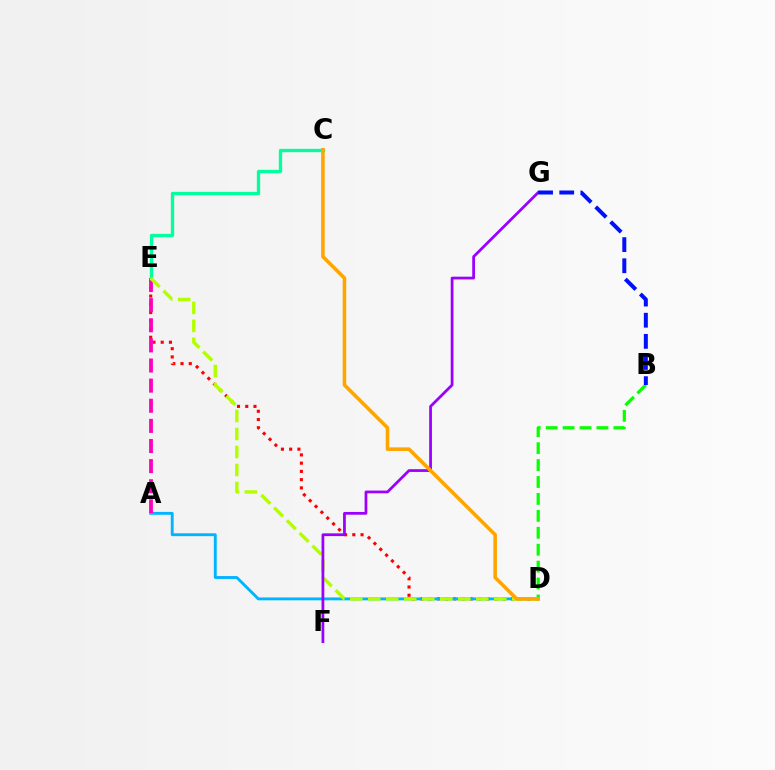{('D', 'E'): [{'color': '#ff0000', 'line_style': 'dotted', 'thickness': 2.24}, {'color': '#b3ff00', 'line_style': 'dashed', 'thickness': 2.45}], ('A', 'D'): [{'color': '#00b5ff', 'line_style': 'solid', 'thickness': 2.07}], ('A', 'E'): [{'color': '#ff00bd', 'line_style': 'dashed', 'thickness': 2.73}], ('C', 'E'): [{'color': '#00ff9d', 'line_style': 'solid', 'thickness': 2.39}], ('F', 'G'): [{'color': '#9b00ff', 'line_style': 'solid', 'thickness': 1.98}], ('B', 'D'): [{'color': '#08ff00', 'line_style': 'dashed', 'thickness': 2.3}], ('B', 'G'): [{'color': '#0010ff', 'line_style': 'dashed', 'thickness': 2.87}], ('C', 'D'): [{'color': '#ffa500', 'line_style': 'solid', 'thickness': 2.58}]}